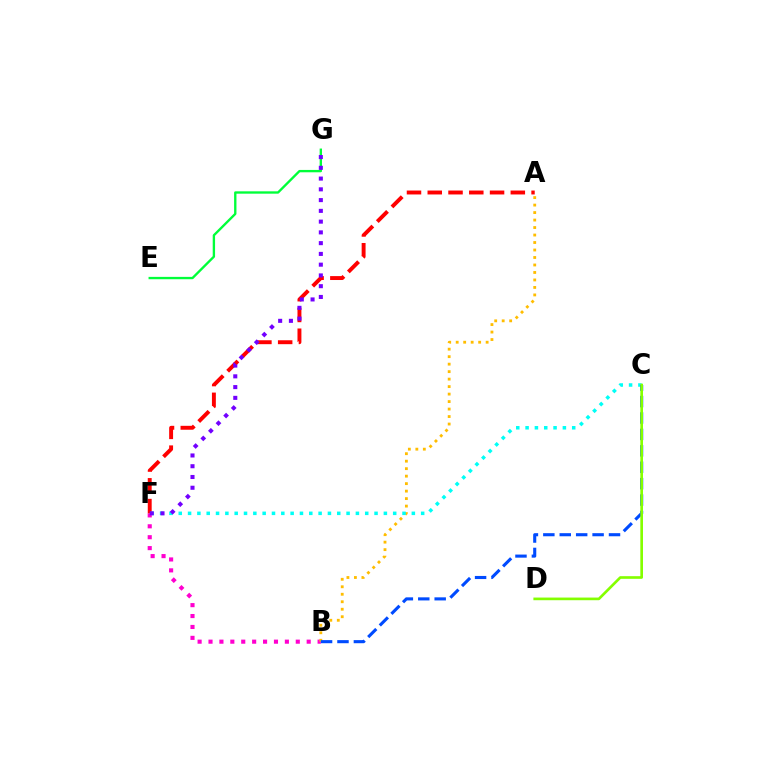{('B', 'F'): [{'color': '#ff00cf', 'line_style': 'dotted', 'thickness': 2.96}], ('A', 'B'): [{'color': '#ffbd00', 'line_style': 'dotted', 'thickness': 2.03}], ('A', 'F'): [{'color': '#ff0000', 'line_style': 'dashed', 'thickness': 2.82}], ('C', 'F'): [{'color': '#00fff6', 'line_style': 'dotted', 'thickness': 2.53}], ('E', 'G'): [{'color': '#00ff39', 'line_style': 'solid', 'thickness': 1.69}], ('B', 'C'): [{'color': '#004bff', 'line_style': 'dashed', 'thickness': 2.23}], ('C', 'D'): [{'color': '#84ff00', 'line_style': 'solid', 'thickness': 1.91}], ('F', 'G'): [{'color': '#7200ff', 'line_style': 'dotted', 'thickness': 2.92}]}